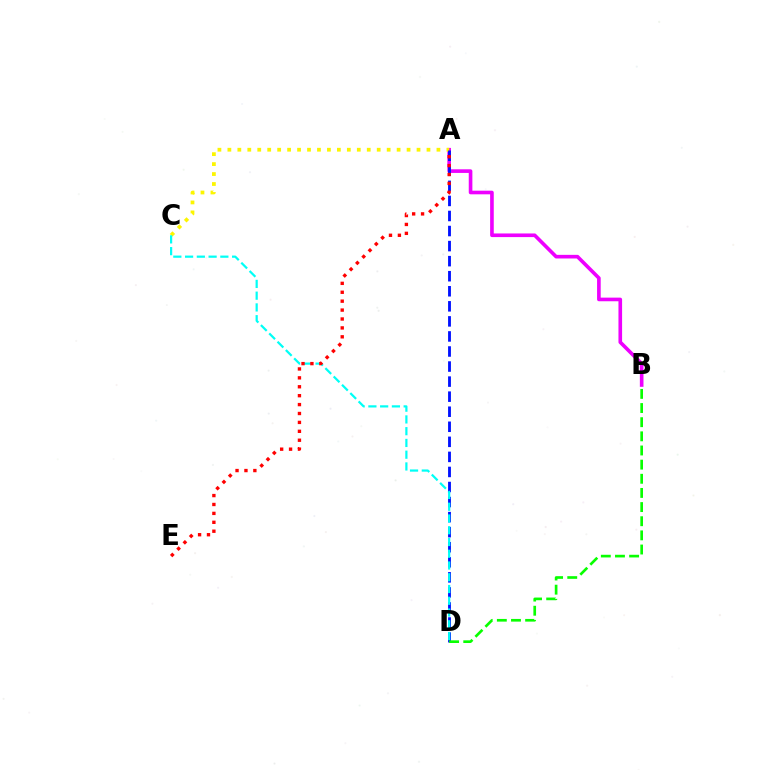{('A', 'B'): [{'color': '#ee00ff', 'line_style': 'solid', 'thickness': 2.61}], ('A', 'C'): [{'color': '#fcf500', 'line_style': 'dotted', 'thickness': 2.7}], ('A', 'D'): [{'color': '#0010ff', 'line_style': 'dashed', 'thickness': 2.05}], ('C', 'D'): [{'color': '#00fff6', 'line_style': 'dashed', 'thickness': 1.6}], ('B', 'D'): [{'color': '#08ff00', 'line_style': 'dashed', 'thickness': 1.92}], ('A', 'E'): [{'color': '#ff0000', 'line_style': 'dotted', 'thickness': 2.42}]}